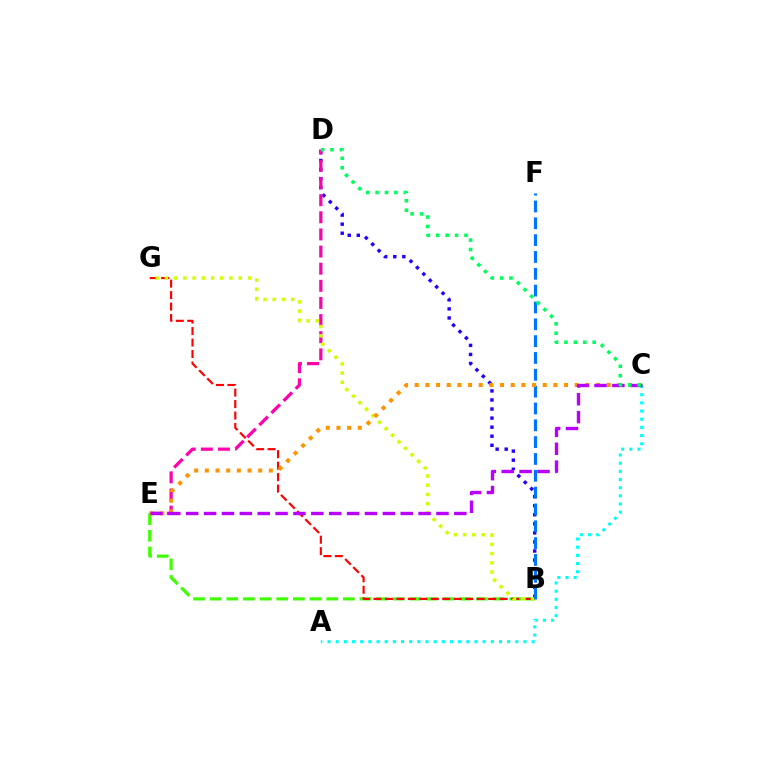{('B', 'D'): [{'color': '#2500ff', 'line_style': 'dotted', 'thickness': 2.46}], ('D', 'E'): [{'color': '#ff00ac', 'line_style': 'dashed', 'thickness': 2.33}], ('B', 'E'): [{'color': '#3dff00', 'line_style': 'dashed', 'thickness': 2.26}], ('B', 'G'): [{'color': '#ff0000', 'line_style': 'dashed', 'thickness': 1.56}, {'color': '#d1ff00', 'line_style': 'dotted', 'thickness': 2.51}], ('B', 'F'): [{'color': '#0074ff', 'line_style': 'dashed', 'thickness': 2.29}], ('C', 'E'): [{'color': '#ff9400', 'line_style': 'dotted', 'thickness': 2.9}, {'color': '#b900ff', 'line_style': 'dashed', 'thickness': 2.43}], ('A', 'C'): [{'color': '#00fff6', 'line_style': 'dotted', 'thickness': 2.22}], ('C', 'D'): [{'color': '#00ff5c', 'line_style': 'dotted', 'thickness': 2.56}]}